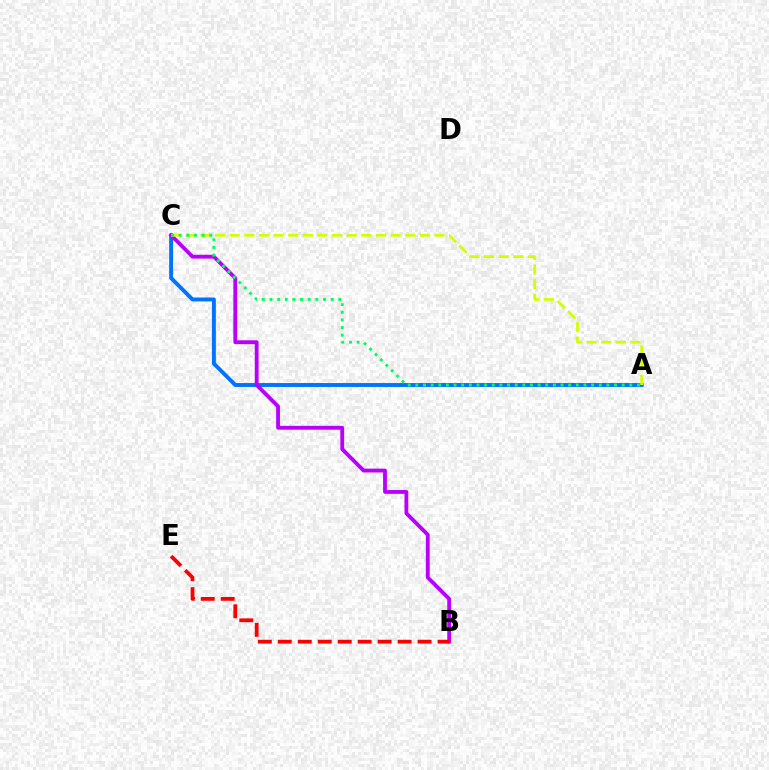{('A', 'C'): [{'color': '#0074ff', 'line_style': 'solid', 'thickness': 2.82}, {'color': '#d1ff00', 'line_style': 'dashed', 'thickness': 1.99}, {'color': '#00ff5c', 'line_style': 'dotted', 'thickness': 2.08}], ('B', 'C'): [{'color': '#b900ff', 'line_style': 'solid', 'thickness': 2.76}], ('B', 'E'): [{'color': '#ff0000', 'line_style': 'dashed', 'thickness': 2.71}]}